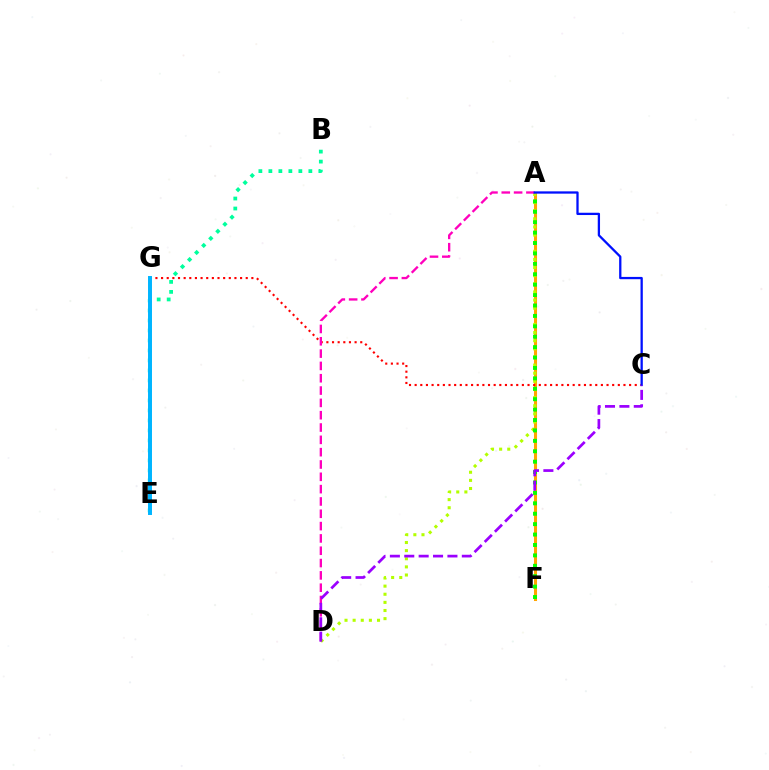{('B', 'E'): [{'color': '#00ff9d', 'line_style': 'dotted', 'thickness': 2.72}], ('A', 'F'): [{'color': '#ffa500', 'line_style': 'solid', 'thickness': 2.2}, {'color': '#08ff00', 'line_style': 'dotted', 'thickness': 2.83}], ('C', 'G'): [{'color': '#ff0000', 'line_style': 'dotted', 'thickness': 1.53}], ('A', 'D'): [{'color': '#b3ff00', 'line_style': 'dotted', 'thickness': 2.21}, {'color': '#ff00bd', 'line_style': 'dashed', 'thickness': 1.67}], ('E', 'G'): [{'color': '#00b5ff', 'line_style': 'solid', 'thickness': 2.85}], ('A', 'C'): [{'color': '#0010ff', 'line_style': 'solid', 'thickness': 1.65}], ('C', 'D'): [{'color': '#9b00ff', 'line_style': 'dashed', 'thickness': 1.95}]}